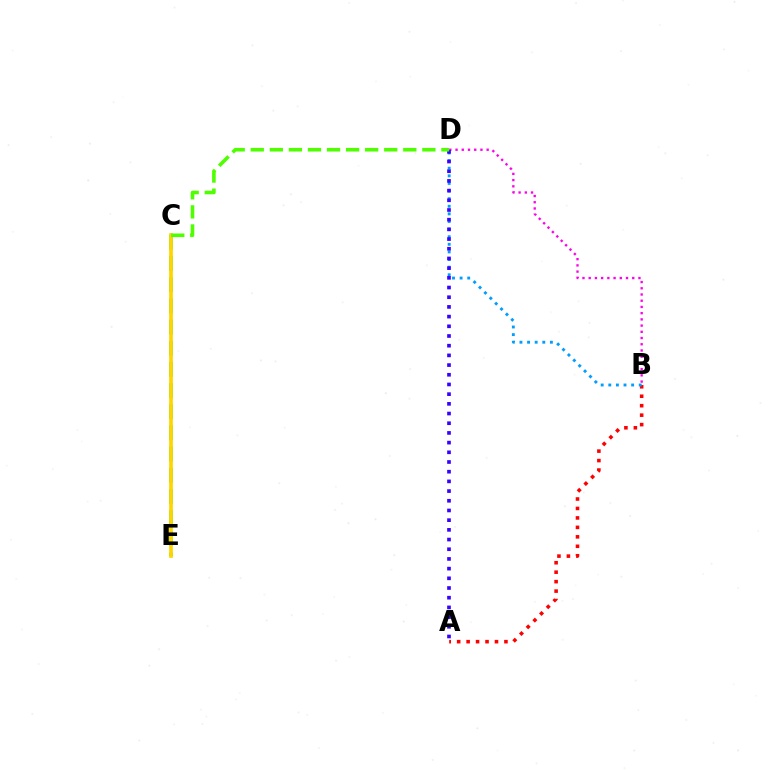{('A', 'B'): [{'color': '#ff0000', 'line_style': 'dotted', 'thickness': 2.57}], ('C', 'E'): [{'color': '#00ff86', 'line_style': 'dashed', 'thickness': 2.88}, {'color': '#ffd500', 'line_style': 'solid', 'thickness': 2.66}], ('B', 'D'): [{'color': '#ff00ed', 'line_style': 'dotted', 'thickness': 1.69}, {'color': '#009eff', 'line_style': 'dotted', 'thickness': 2.07}], ('A', 'D'): [{'color': '#3700ff', 'line_style': 'dotted', 'thickness': 2.63}], ('C', 'D'): [{'color': '#4fff00', 'line_style': 'dashed', 'thickness': 2.59}]}